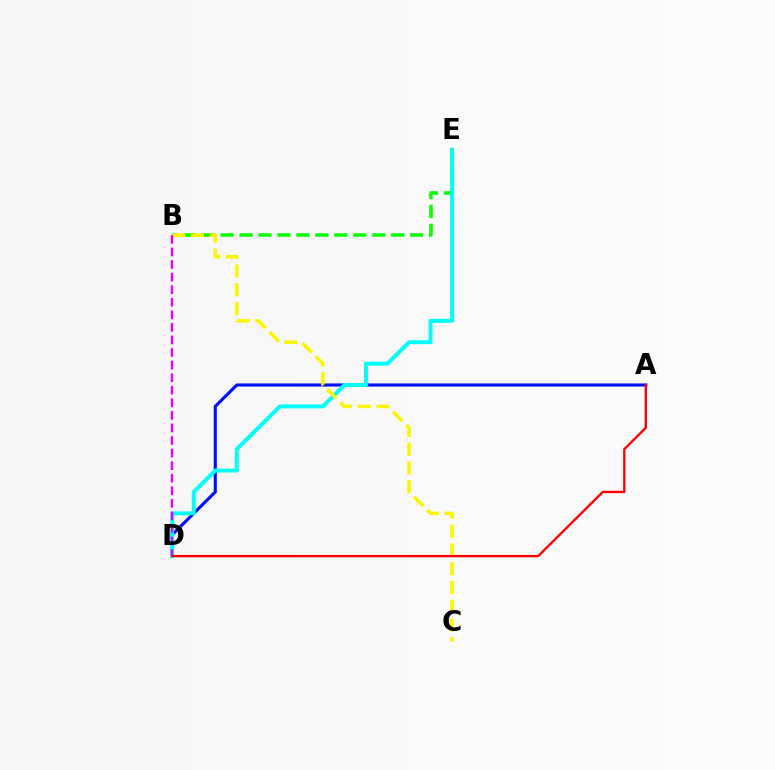{('A', 'D'): [{'color': '#0010ff', 'line_style': 'solid', 'thickness': 2.24}, {'color': '#ff0000', 'line_style': 'solid', 'thickness': 1.68}], ('B', 'E'): [{'color': '#08ff00', 'line_style': 'dashed', 'thickness': 2.58}], ('D', 'E'): [{'color': '#00fff6', 'line_style': 'solid', 'thickness': 2.84}], ('B', 'C'): [{'color': '#fcf500', 'line_style': 'dashed', 'thickness': 2.55}], ('B', 'D'): [{'color': '#ee00ff', 'line_style': 'dashed', 'thickness': 1.71}]}